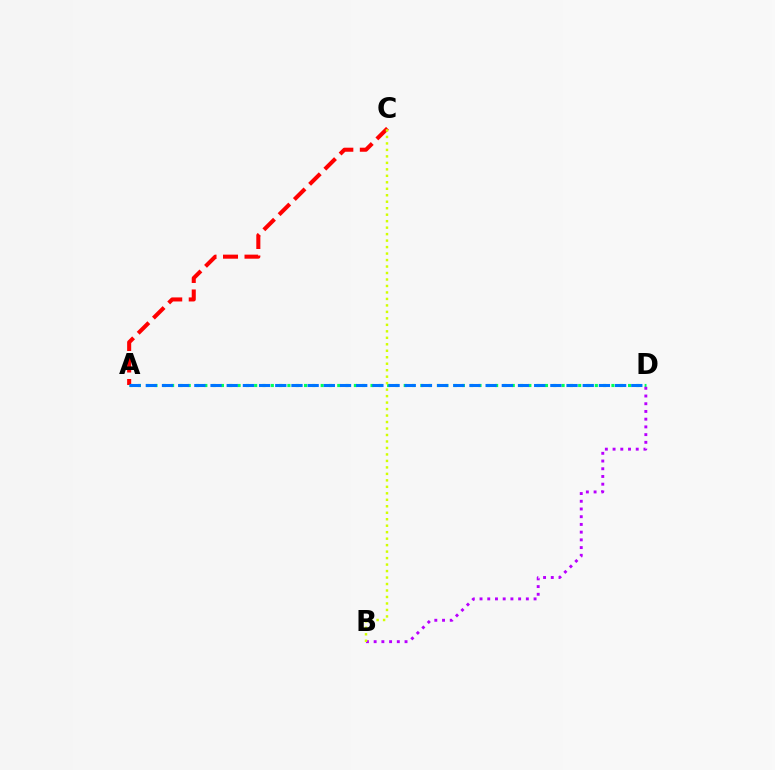{('A', 'D'): [{'color': '#00ff5c', 'line_style': 'dotted', 'thickness': 2.26}, {'color': '#0074ff', 'line_style': 'dashed', 'thickness': 2.2}], ('B', 'D'): [{'color': '#b900ff', 'line_style': 'dotted', 'thickness': 2.1}], ('A', 'C'): [{'color': '#ff0000', 'line_style': 'dashed', 'thickness': 2.92}], ('B', 'C'): [{'color': '#d1ff00', 'line_style': 'dotted', 'thickness': 1.76}]}